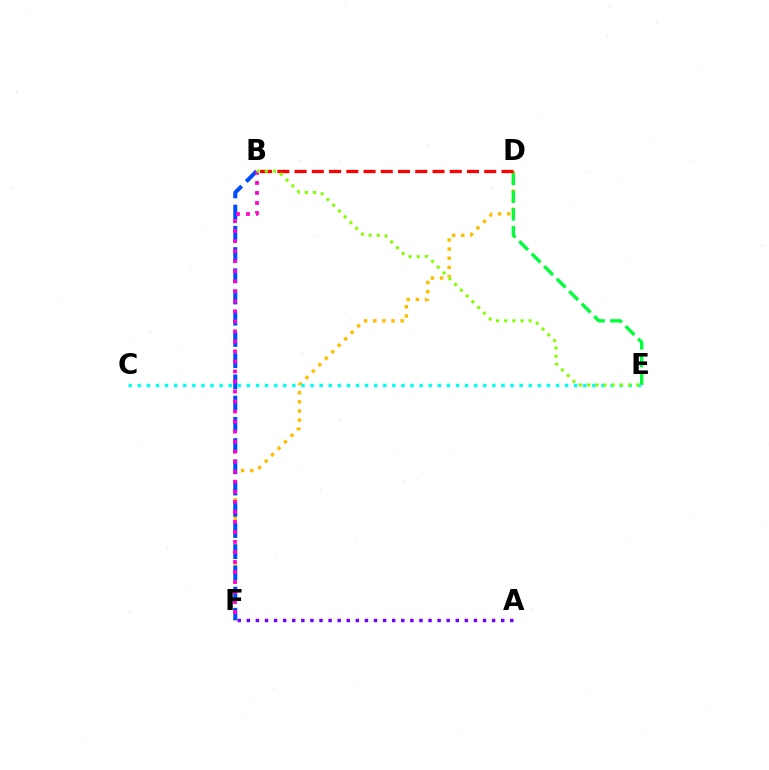{('D', 'F'): [{'color': '#ffbd00', 'line_style': 'dotted', 'thickness': 2.48}], ('D', 'E'): [{'color': '#00ff39', 'line_style': 'dashed', 'thickness': 2.4}], ('B', 'F'): [{'color': '#004bff', 'line_style': 'dashed', 'thickness': 2.88}, {'color': '#ff00cf', 'line_style': 'dotted', 'thickness': 2.72}], ('A', 'F'): [{'color': '#7200ff', 'line_style': 'dotted', 'thickness': 2.47}], ('B', 'D'): [{'color': '#ff0000', 'line_style': 'dashed', 'thickness': 2.34}], ('C', 'E'): [{'color': '#00fff6', 'line_style': 'dotted', 'thickness': 2.47}], ('B', 'E'): [{'color': '#84ff00', 'line_style': 'dotted', 'thickness': 2.21}]}